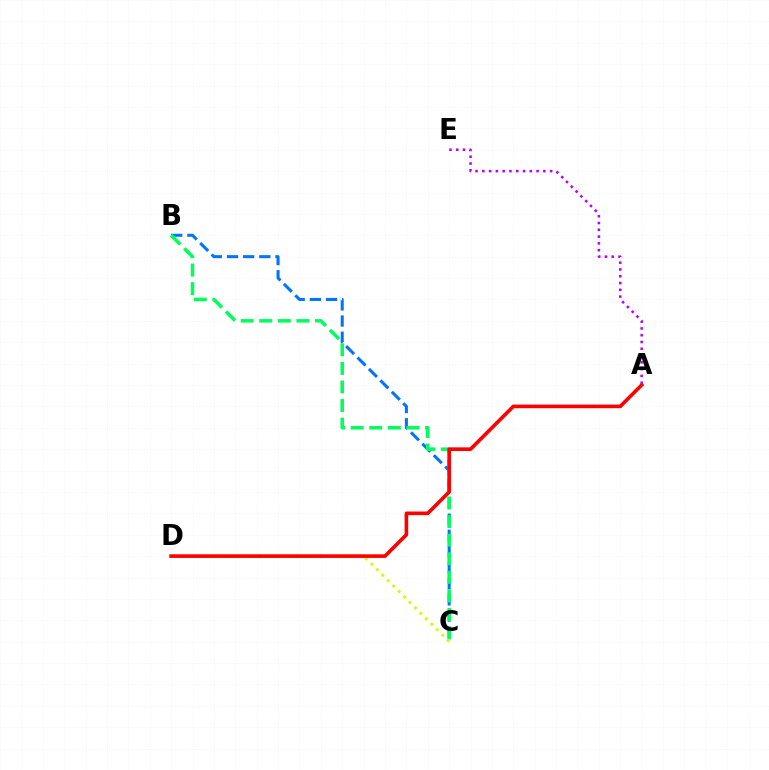{('B', 'C'): [{'color': '#0074ff', 'line_style': 'dashed', 'thickness': 2.19}, {'color': '#00ff5c', 'line_style': 'dashed', 'thickness': 2.52}], ('C', 'D'): [{'color': '#d1ff00', 'line_style': 'dotted', 'thickness': 2.1}], ('A', 'D'): [{'color': '#ff0000', 'line_style': 'solid', 'thickness': 2.61}], ('A', 'E'): [{'color': '#b900ff', 'line_style': 'dotted', 'thickness': 1.84}]}